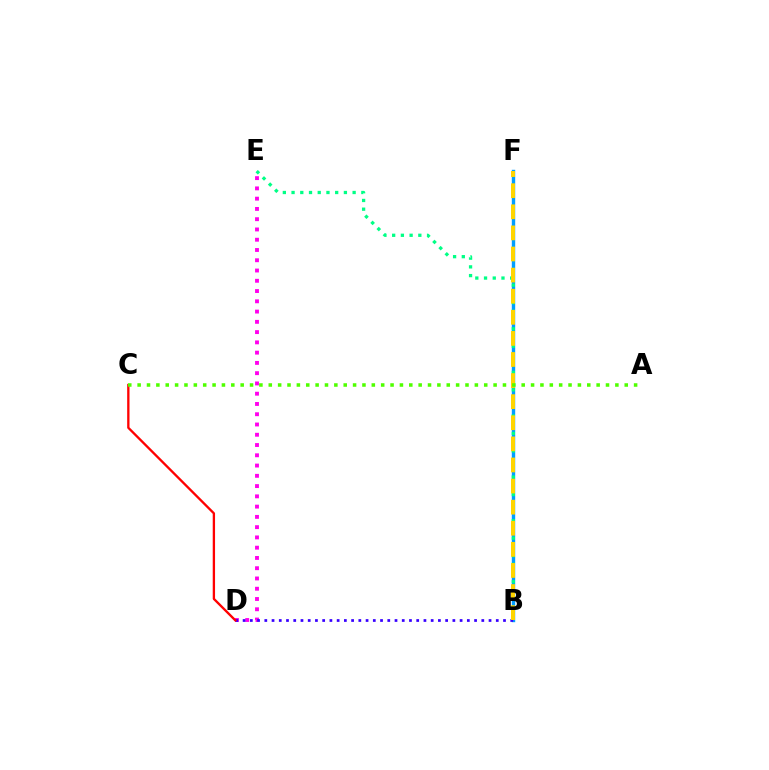{('D', 'E'): [{'color': '#ff00ed', 'line_style': 'dotted', 'thickness': 2.79}], ('B', 'F'): [{'color': '#009eff', 'line_style': 'solid', 'thickness': 2.45}, {'color': '#ffd500', 'line_style': 'dashed', 'thickness': 2.87}], ('B', 'D'): [{'color': '#3700ff', 'line_style': 'dotted', 'thickness': 1.97}], ('B', 'E'): [{'color': '#00ff86', 'line_style': 'dotted', 'thickness': 2.37}], ('C', 'D'): [{'color': '#ff0000', 'line_style': 'solid', 'thickness': 1.67}], ('A', 'C'): [{'color': '#4fff00', 'line_style': 'dotted', 'thickness': 2.55}]}